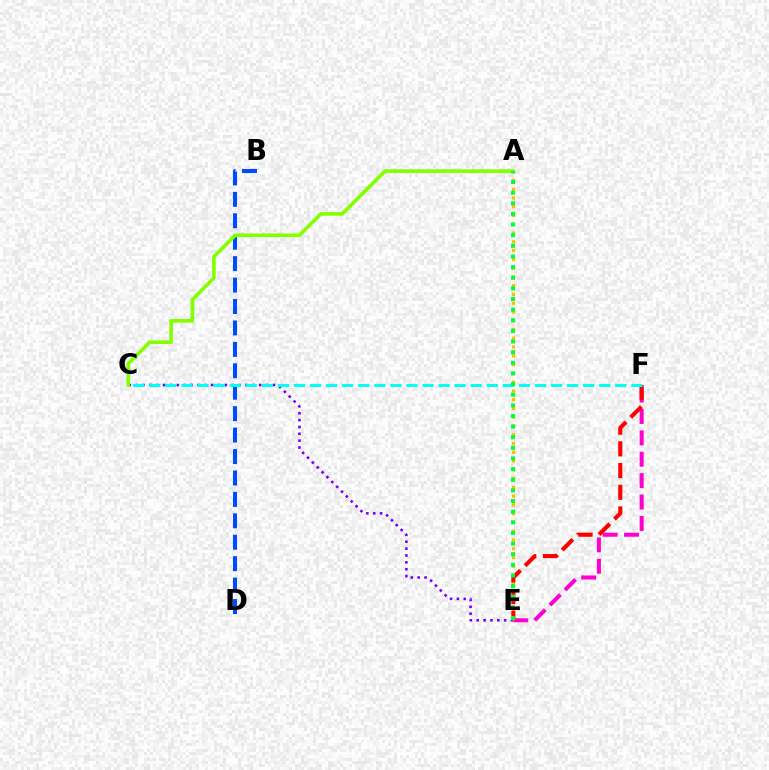{('E', 'F'): [{'color': '#ff00cf', 'line_style': 'dashed', 'thickness': 2.91}, {'color': '#ff0000', 'line_style': 'dashed', 'thickness': 2.95}], ('C', 'E'): [{'color': '#7200ff', 'line_style': 'dotted', 'thickness': 1.87}], ('A', 'E'): [{'color': '#ffbd00', 'line_style': 'dotted', 'thickness': 2.38}, {'color': '#00ff39', 'line_style': 'dotted', 'thickness': 2.89}], ('B', 'D'): [{'color': '#004bff', 'line_style': 'dashed', 'thickness': 2.91}], ('C', 'F'): [{'color': '#00fff6', 'line_style': 'dashed', 'thickness': 2.18}], ('A', 'C'): [{'color': '#84ff00', 'line_style': 'solid', 'thickness': 2.6}]}